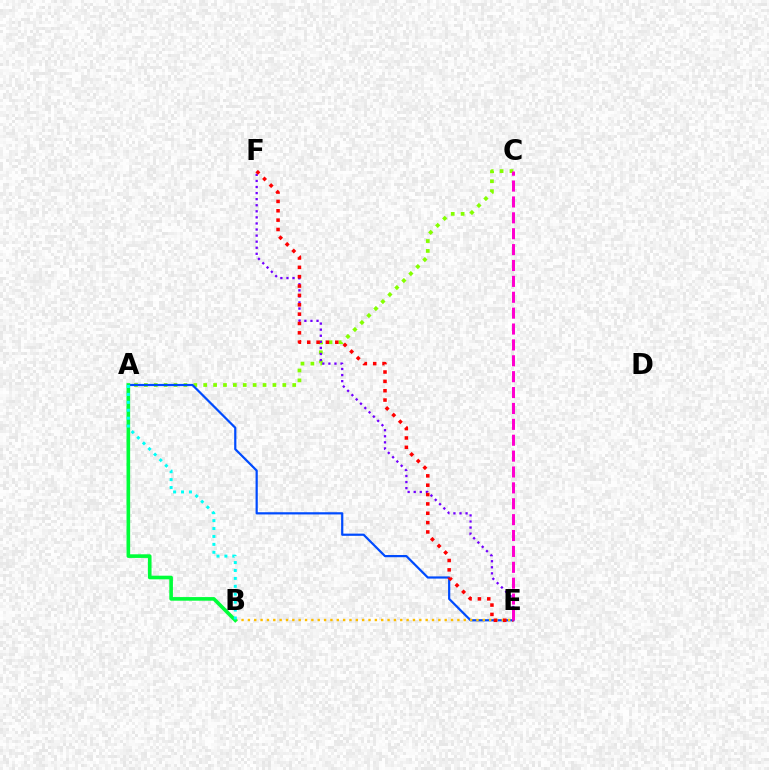{('A', 'C'): [{'color': '#84ff00', 'line_style': 'dotted', 'thickness': 2.69}], ('A', 'E'): [{'color': '#004bff', 'line_style': 'solid', 'thickness': 1.59}], ('B', 'E'): [{'color': '#ffbd00', 'line_style': 'dotted', 'thickness': 1.72}], ('A', 'B'): [{'color': '#00ff39', 'line_style': 'solid', 'thickness': 2.61}, {'color': '#00fff6', 'line_style': 'dotted', 'thickness': 2.15}], ('E', 'F'): [{'color': '#7200ff', 'line_style': 'dotted', 'thickness': 1.65}, {'color': '#ff0000', 'line_style': 'dotted', 'thickness': 2.54}], ('C', 'E'): [{'color': '#ff00cf', 'line_style': 'dashed', 'thickness': 2.16}]}